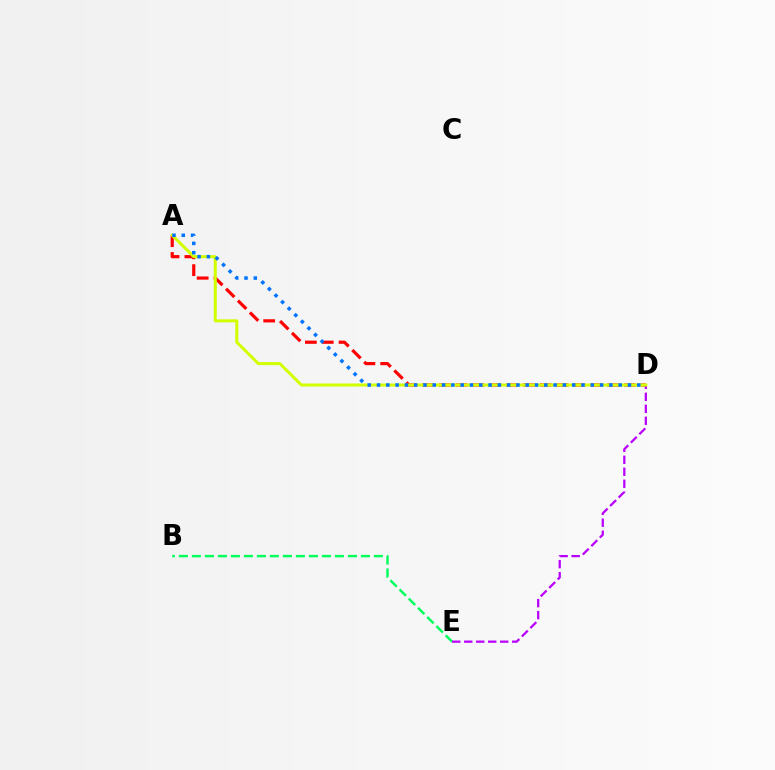{('A', 'D'): [{'color': '#ff0000', 'line_style': 'dashed', 'thickness': 2.29}, {'color': '#d1ff00', 'line_style': 'solid', 'thickness': 2.17}, {'color': '#0074ff', 'line_style': 'dotted', 'thickness': 2.53}], ('B', 'E'): [{'color': '#00ff5c', 'line_style': 'dashed', 'thickness': 1.77}], ('D', 'E'): [{'color': '#b900ff', 'line_style': 'dashed', 'thickness': 1.63}]}